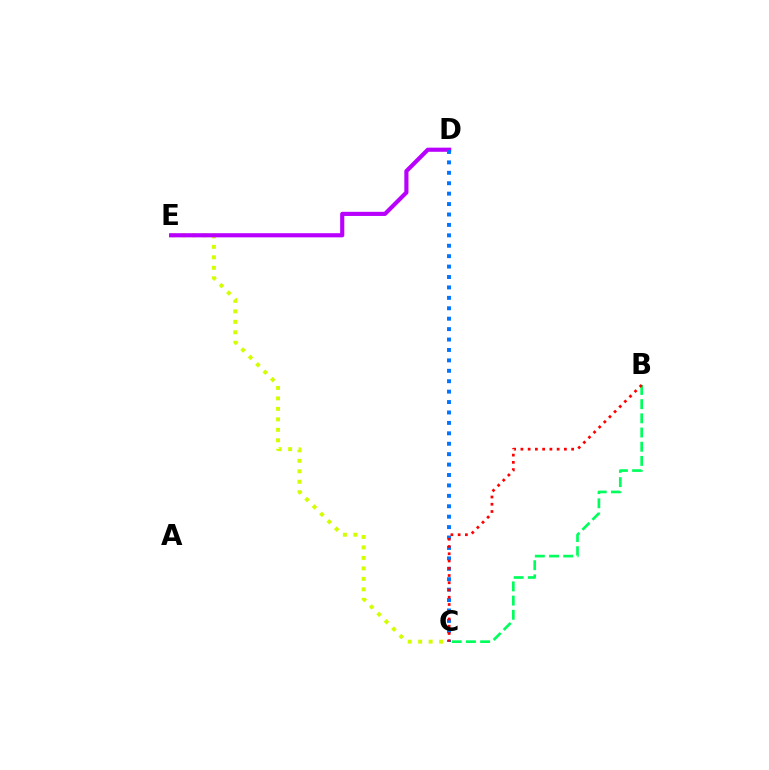{('C', 'E'): [{'color': '#d1ff00', 'line_style': 'dotted', 'thickness': 2.85}], ('B', 'C'): [{'color': '#00ff5c', 'line_style': 'dashed', 'thickness': 1.93}, {'color': '#ff0000', 'line_style': 'dotted', 'thickness': 1.97}], ('D', 'E'): [{'color': '#b900ff', 'line_style': 'solid', 'thickness': 2.98}], ('C', 'D'): [{'color': '#0074ff', 'line_style': 'dotted', 'thickness': 2.83}]}